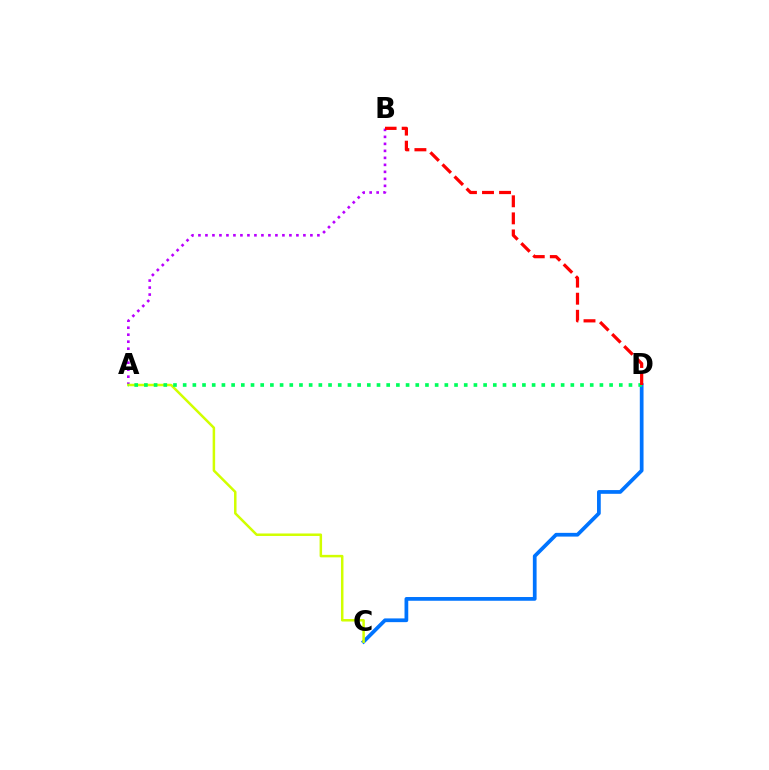{('C', 'D'): [{'color': '#0074ff', 'line_style': 'solid', 'thickness': 2.69}], ('A', 'B'): [{'color': '#b900ff', 'line_style': 'dotted', 'thickness': 1.9}], ('A', 'C'): [{'color': '#d1ff00', 'line_style': 'solid', 'thickness': 1.8}], ('A', 'D'): [{'color': '#00ff5c', 'line_style': 'dotted', 'thickness': 2.63}], ('B', 'D'): [{'color': '#ff0000', 'line_style': 'dashed', 'thickness': 2.32}]}